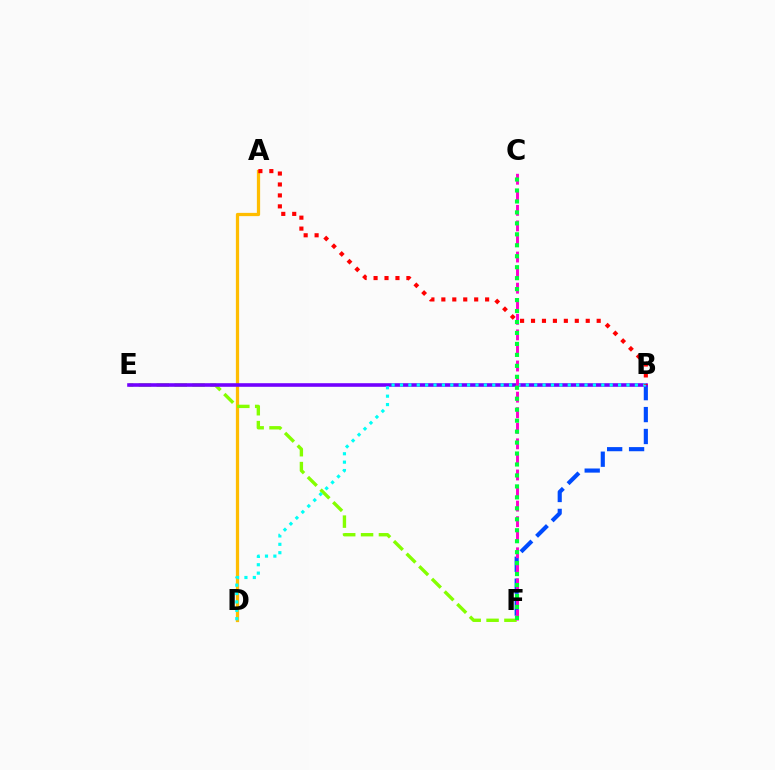{('A', 'D'): [{'color': '#ffbd00', 'line_style': 'solid', 'thickness': 2.34}], ('E', 'F'): [{'color': '#84ff00', 'line_style': 'dashed', 'thickness': 2.43}], ('B', 'F'): [{'color': '#004bff', 'line_style': 'dashed', 'thickness': 2.98}], ('B', 'E'): [{'color': '#7200ff', 'line_style': 'solid', 'thickness': 2.59}], ('B', 'D'): [{'color': '#00fff6', 'line_style': 'dotted', 'thickness': 2.28}], ('C', 'F'): [{'color': '#ff00cf', 'line_style': 'dashed', 'thickness': 2.11}, {'color': '#00ff39', 'line_style': 'dotted', 'thickness': 2.98}], ('A', 'B'): [{'color': '#ff0000', 'line_style': 'dotted', 'thickness': 2.97}]}